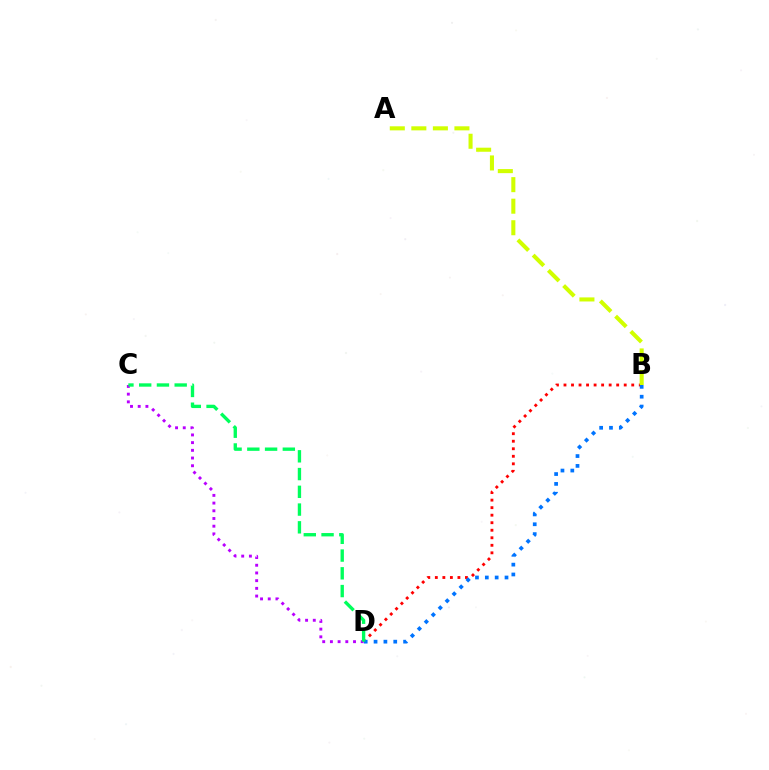{('B', 'D'): [{'color': '#ff0000', 'line_style': 'dotted', 'thickness': 2.05}, {'color': '#0074ff', 'line_style': 'dotted', 'thickness': 2.68}], ('C', 'D'): [{'color': '#b900ff', 'line_style': 'dotted', 'thickness': 2.09}, {'color': '#00ff5c', 'line_style': 'dashed', 'thickness': 2.41}], ('A', 'B'): [{'color': '#d1ff00', 'line_style': 'dashed', 'thickness': 2.93}]}